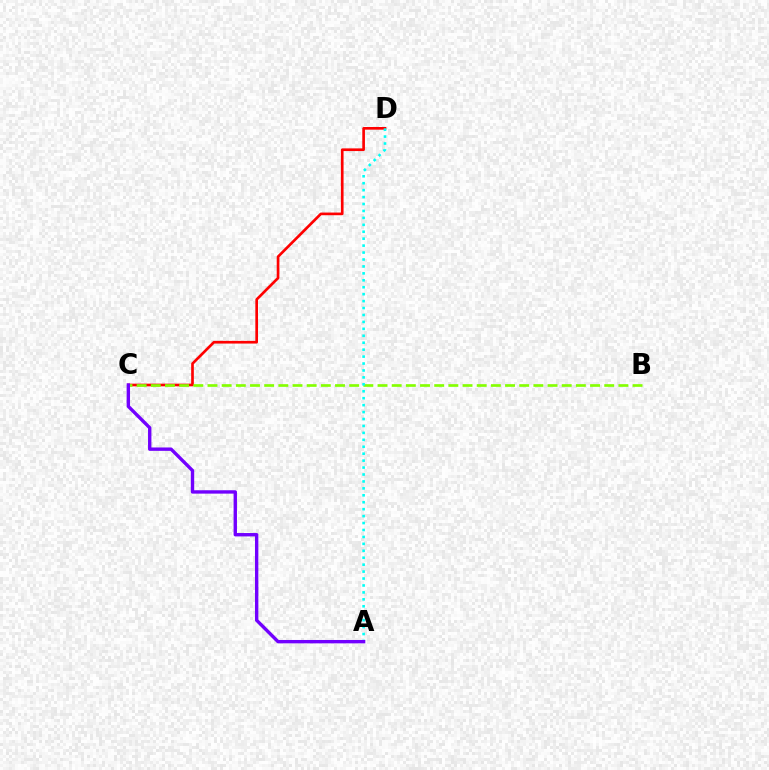{('C', 'D'): [{'color': '#ff0000', 'line_style': 'solid', 'thickness': 1.92}], ('B', 'C'): [{'color': '#84ff00', 'line_style': 'dashed', 'thickness': 1.92}], ('A', 'D'): [{'color': '#00fff6', 'line_style': 'dotted', 'thickness': 1.88}], ('A', 'C'): [{'color': '#7200ff', 'line_style': 'solid', 'thickness': 2.43}]}